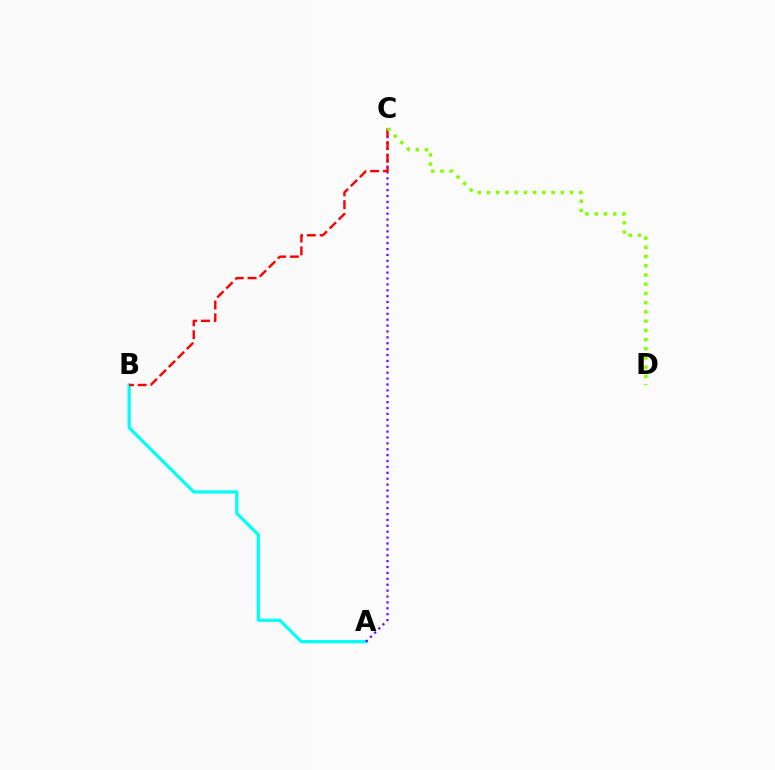{('A', 'B'): [{'color': '#00fff6', 'line_style': 'solid', 'thickness': 2.33}], ('A', 'C'): [{'color': '#7200ff', 'line_style': 'dotted', 'thickness': 1.6}], ('B', 'C'): [{'color': '#ff0000', 'line_style': 'dashed', 'thickness': 1.74}], ('C', 'D'): [{'color': '#84ff00', 'line_style': 'dotted', 'thickness': 2.51}]}